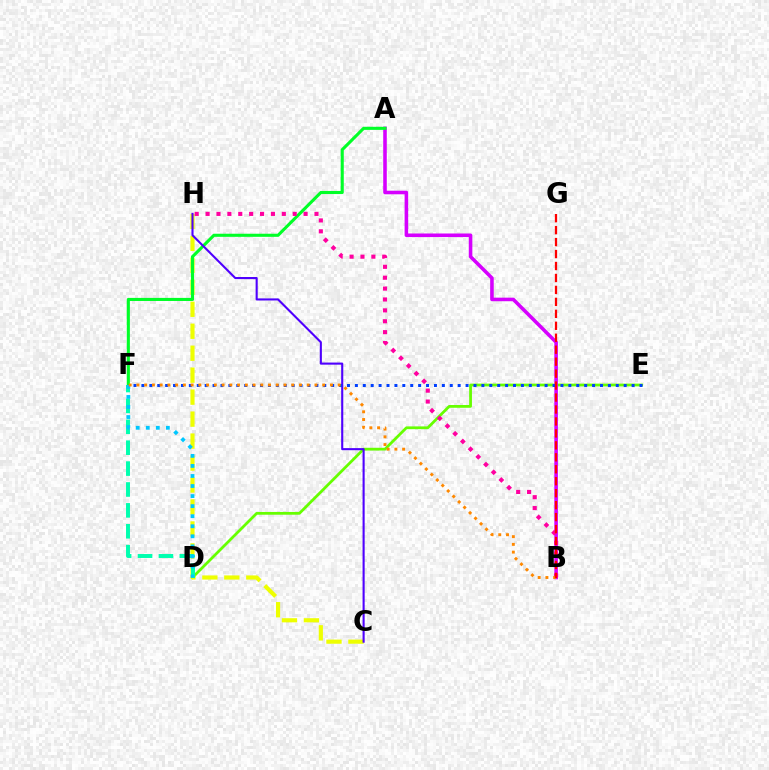{('D', 'E'): [{'color': '#66ff00', 'line_style': 'solid', 'thickness': 2.0}], ('C', 'H'): [{'color': '#eeff00', 'line_style': 'dashed', 'thickness': 2.98}, {'color': '#4f00ff', 'line_style': 'solid', 'thickness': 1.51}], ('A', 'B'): [{'color': '#d600ff', 'line_style': 'solid', 'thickness': 2.57}], ('D', 'F'): [{'color': '#00ffaf', 'line_style': 'dashed', 'thickness': 2.84}, {'color': '#00c7ff', 'line_style': 'dotted', 'thickness': 2.73}], ('A', 'F'): [{'color': '#00ff27', 'line_style': 'solid', 'thickness': 2.23}], ('B', 'H'): [{'color': '#ff00a0', 'line_style': 'dotted', 'thickness': 2.96}], ('E', 'F'): [{'color': '#003fff', 'line_style': 'dotted', 'thickness': 2.15}], ('B', 'F'): [{'color': '#ff8800', 'line_style': 'dotted', 'thickness': 2.1}], ('B', 'G'): [{'color': '#ff0000', 'line_style': 'dashed', 'thickness': 1.62}]}